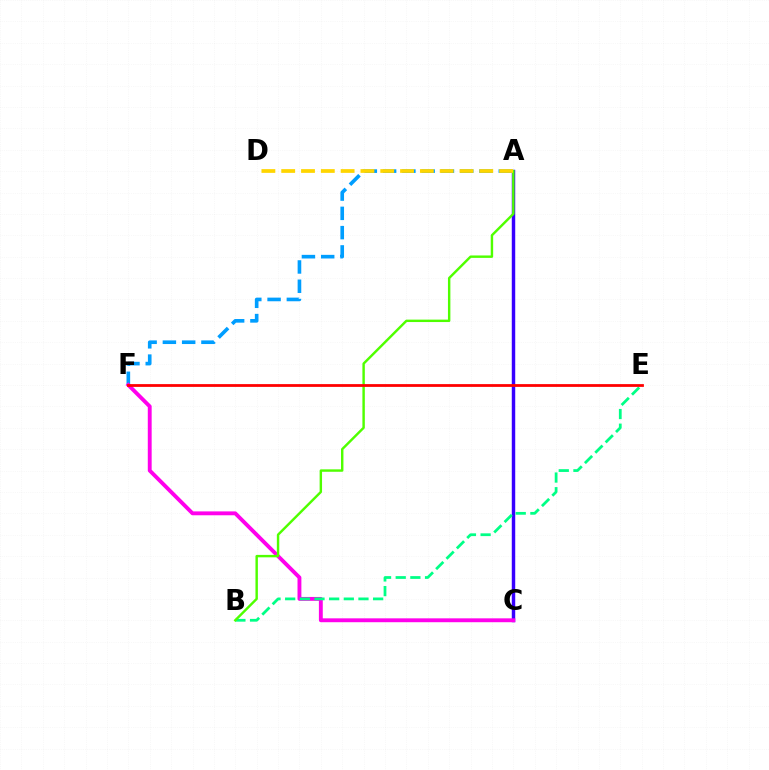{('A', 'C'): [{'color': '#3700ff', 'line_style': 'solid', 'thickness': 2.48}], ('A', 'F'): [{'color': '#009eff', 'line_style': 'dashed', 'thickness': 2.62}], ('C', 'F'): [{'color': '#ff00ed', 'line_style': 'solid', 'thickness': 2.79}], ('B', 'E'): [{'color': '#00ff86', 'line_style': 'dashed', 'thickness': 1.99}], ('A', 'B'): [{'color': '#4fff00', 'line_style': 'solid', 'thickness': 1.75}], ('E', 'F'): [{'color': '#ff0000', 'line_style': 'solid', 'thickness': 2.0}], ('A', 'D'): [{'color': '#ffd500', 'line_style': 'dashed', 'thickness': 2.69}]}